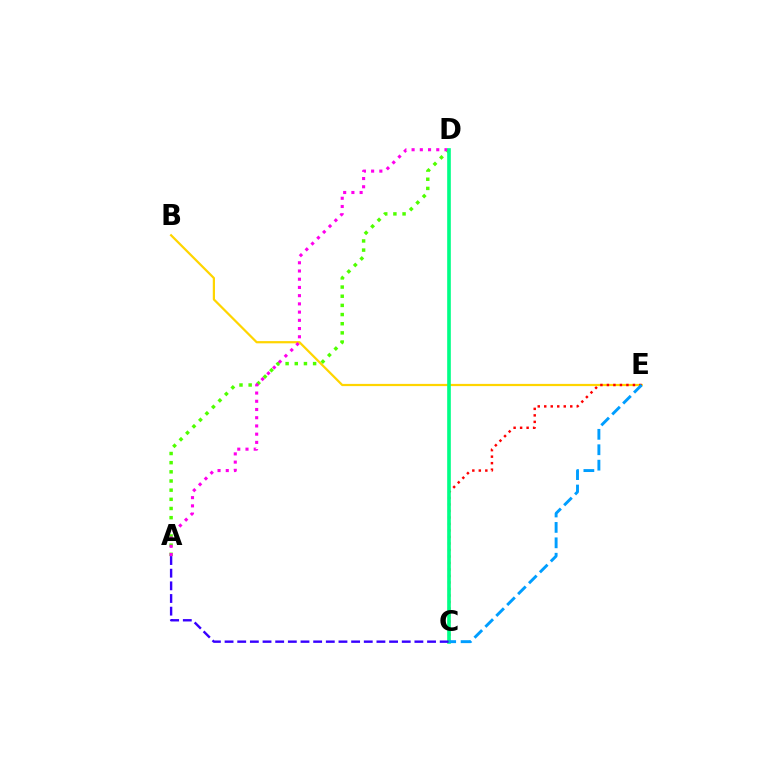{('B', 'E'): [{'color': '#ffd500', 'line_style': 'solid', 'thickness': 1.6}], ('C', 'E'): [{'color': '#ff0000', 'line_style': 'dotted', 'thickness': 1.77}, {'color': '#009eff', 'line_style': 'dashed', 'thickness': 2.09}], ('A', 'D'): [{'color': '#4fff00', 'line_style': 'dotted', 'thickness': 2.49}, {'color': '#ff00ed', 'line_style': 'dotted', 'thickness': 2.23}], ('C', 'D'): [{'color': '#00ff86', 'line_style': 'solid', 'thickness': 2.62}], ('A', 'C'): [{'color': '#3700ff', 'line_style': 'dashed', 'thickness': 1.72}]}